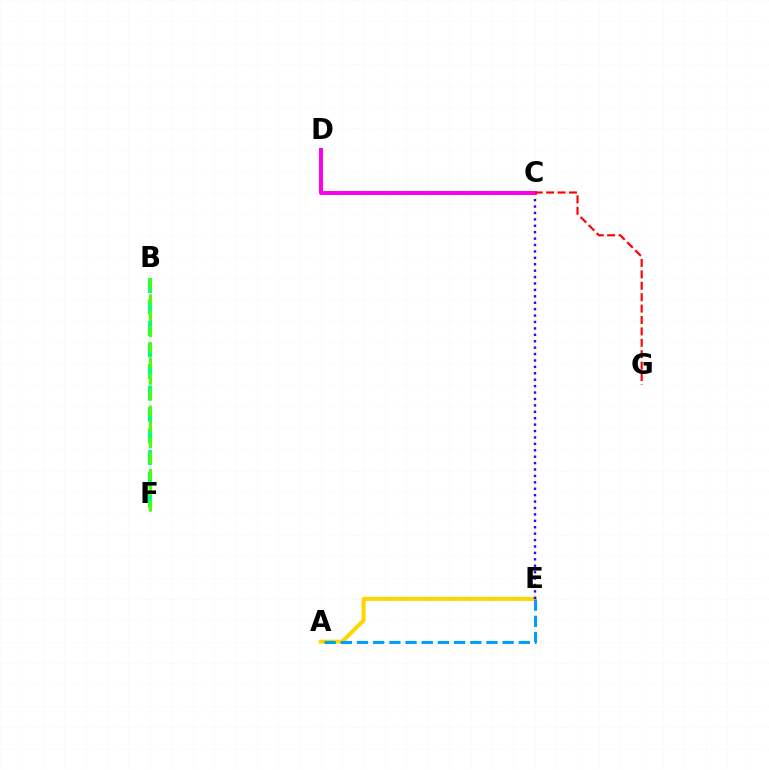{('A', 'E'): [{'color': '#ffd500', 'line_style': 'solid', 'thickness': 2.87}, {'color': '#009eff', 'line_style': 'dashed', 'thickness': 2.2}], ('B', 'F'): [{'color': '#00ff86', 'line_style': 'dashed', 'thickness': 2.92}, {'color': '#4fff00', 'line_style': 'dashed', 'thickness': 2.16}], ('C', 'E'): [{'color': '#3700ff', 'line_style': 'dotted', 'thickness': 1.74}], ('C', 'D'): [{'color': '#ff00ed', 'line_style': 'solid', 'thickness': 2.88}], ('C', 'G'): [{'color': '#ff0000', 'line_style': 'dashed', 'thickness': 1.55}]}